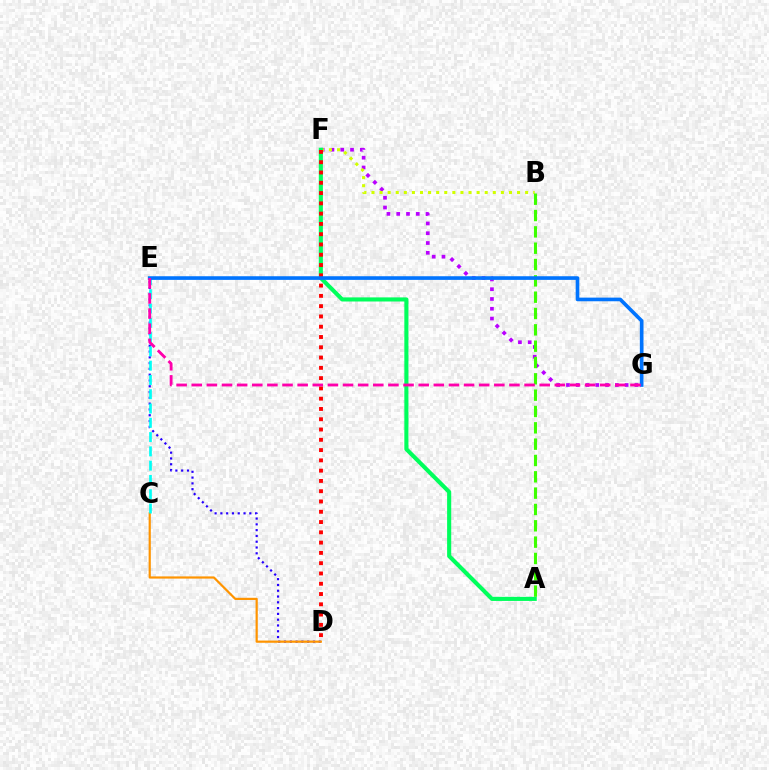{('D', 'E'): [{'color': '#2500ff', 'line_style': 'dotted', 'thickness': 1.57}], ('F', 'G'): [{'color': '#b900ff', 'line_style': 'dotted', 'thickness': 2.66}], ('B', 'F'): [{'color': '#d1ff00', 'line_style': 'dotted', 'thickness': 2.2}], ('C', 'D'): [{'color': '#ff9400', 'line_style': 'solid', 'thickness': 1.58}], ('A', 'B'): [{'color': '#3dff00', 'line_style': 'dashed', 'thickness': 2.22}], ('C', 'E'): [{'color': '#00fff6', 'line_style': 'dashed', 'thickness': 1.94}], ('A', 'F'): [{'color': '#00ff5c', 'line_style': 'solid', 'thickness': 2.96}], ('D', 'F'): [{'color': '#ff0000', 'line_style': 'dotted', 'thickness': 2.79}], ('E', 'G'): [{'color': '#0074ff', 'line_style': 'solid', 'thickness': 2.62}, {'color': '#ff00ac', 'line_style': 'dashed', 'thickness': 2.06}]}